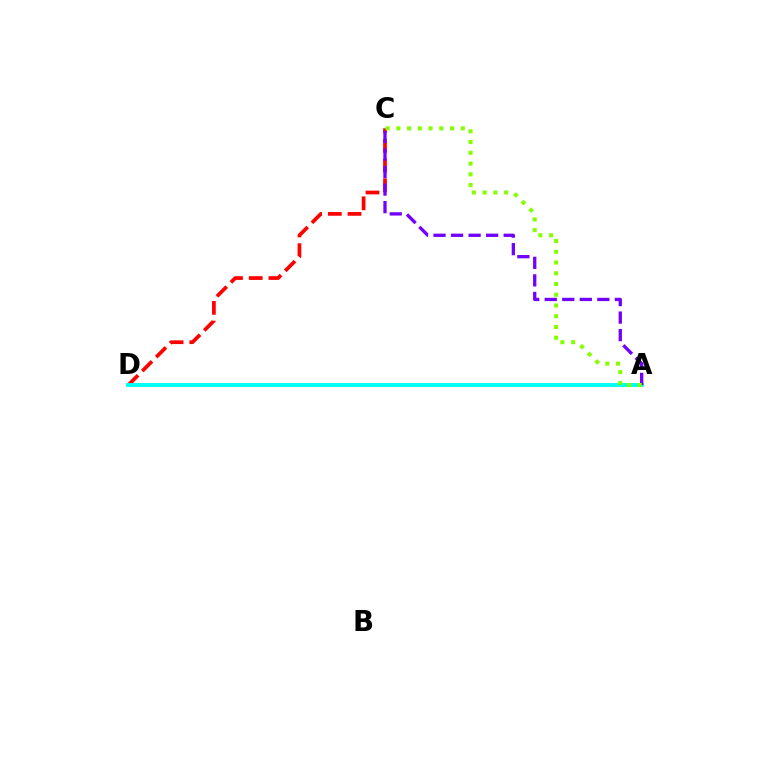{('C', 'D'): [{'color': '#ff0000', 'line_style': 'dashed', 'thickness': 2.68}], ('A', 'D'): [{'color': '#00fff6', 'line_style': 'solid', 'thickness': 2.82}], ('A', 'C'): [{'color': '#7200ff', 'line_style': 'dashed', 'thickness': 2.38}, {'color': '#84ff00', 'line_style': 'dotted', 'thickness': 2.92}]}